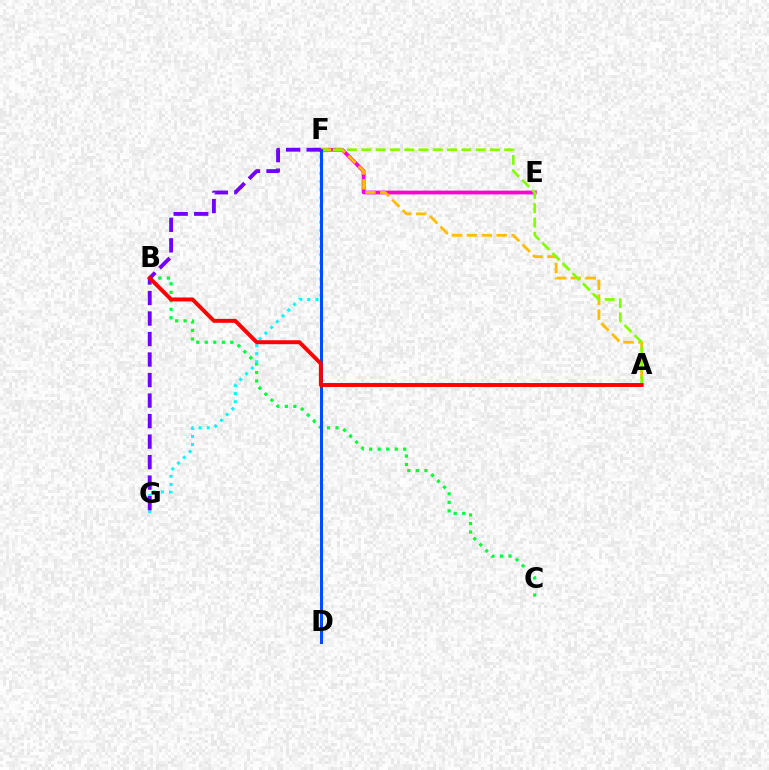{('E', 'F'): [{'color': '#ff00cf', 'line_style': 'solid', 'thickness': 2.72}], ('B', 'C'): [{'color': '#00ff39', 'line_style': 'dotted', 'thickness': 2.31}], ('A', 'F'): [{'color': '#ffbd00', 'line_style': 'dashed', 'thickness': 2.03}, {'color': '#84ff00', 'line_style': 'dashed', 'thickness': 1.94}], ('F', 'G'): [{'color': '#00fff6', 'line_style': 'dotted', 'thickness': 2.21}, {'color': '#7200ff', 'line_style': 'dashed', 'thickness': 2.79}], ('D', 'F'): [{'color': '#004bff', 'line_style': 'solid', 'thickness': 2.17}], ('A', 'B'): [{'color': '#ff0000', 'line_style': 'solid', 'thickness': 2.83}]}